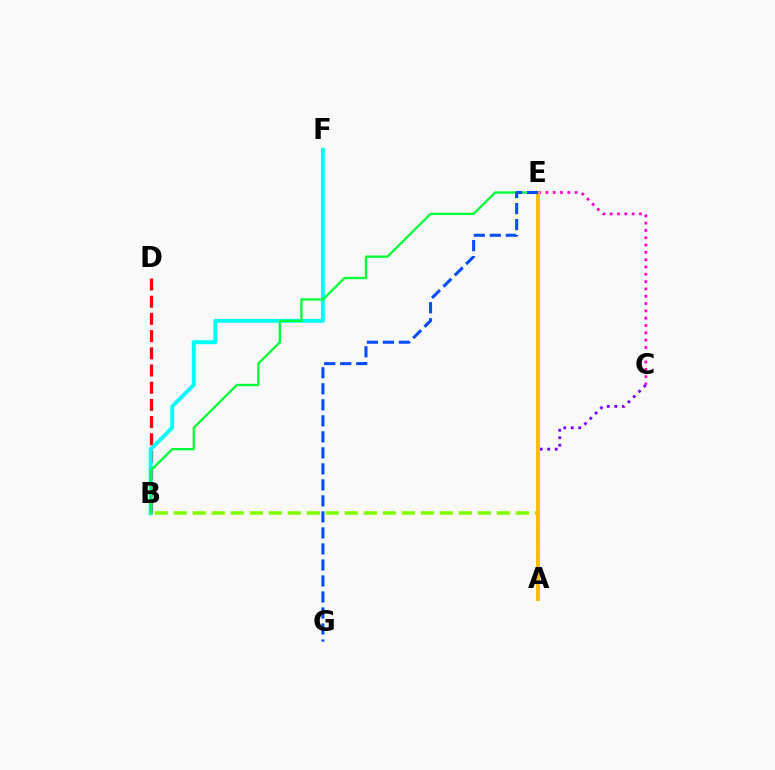{('B', 'D'): [{'color': '#ff0000', 'line_style': 'dashed', 'thickness': 2.34}], ('B', 'F'): [{'color': '#00fff6', 'line_style': 'solid', 'thickness': 2.82}], ('B', 'E'): [{'color': '#00ff39', 'line_style': 'solid', 'thickness': 1.66}], ('A', 'B'): [{'color': '#84ff00', 'line_style': 'dashed', 'thickness': 2.58}], ('A', 'C'): [{'color': '#7200ff', 'line_style': 'dotted', 'thickness': 2.03}], ('C', 'E'): [{'color': '#ff00cf', 'line_style': 'dotted', 'thickness': 1.99}], ('A', 'E'): [{'color': '#ffbd00', 'line_style': 'solid', 'thickness': 2.81}], ('E', 'G'): [{'color': '#004bff', 'line_style': 'dashed', 'thickness': 2.18}]}